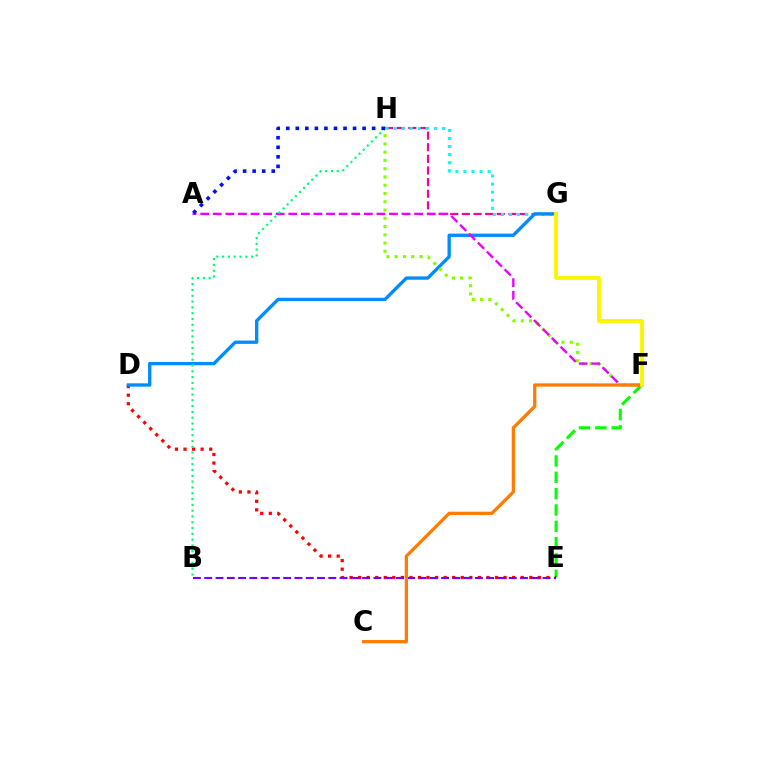{('G', 'H'): [{'color': '#ff0094', 'line_style': 'dashed', 'thickness': 1.58}, {'color': '#00fff6', 'line_style': 'dotted', 'thickness': 2.19}], ('E', 'F'): [{'color': '#08ff00', 'line_style': 'dashed', 'thickness': 2.22}], ('D', 'E'): [{'color': '#ff0000', 'line_style': 'dotted', 'thickness': 2.33}], ('D', 'G'): [{'color': '#008cff', 'line_style': 'solid', 'thickness': 2.4}], ('F', 'H'): [{'color': '#84ff00', 'line_style': 'dotted', 'thickness': 2.24}], ('A', 'F'): [{'color': '#ee00ff', 'line_style': 'dashed', 'thickness': 1.71}], ('B', 'H'): [{'color': '#00ff74', 'line_style': 'dotted', 'thickness': 1.58}], ('B', 'E'): [{'color': '#7200ff', 'line_style': 'dashed', 'thickness': 1.53}], ('C', 'F'): [{'color': '#ff7c00', 'line_style': 'solid', 'thickness': 2.35}], ('A', 'H'): [{'color': '#0010ff', 'line_style': 'dotted', 'thickness': 2.59}], ('F', 'G'): [{'color': '#fcf500', 'line_style': 'solid', 'thickness': 2.74}]}